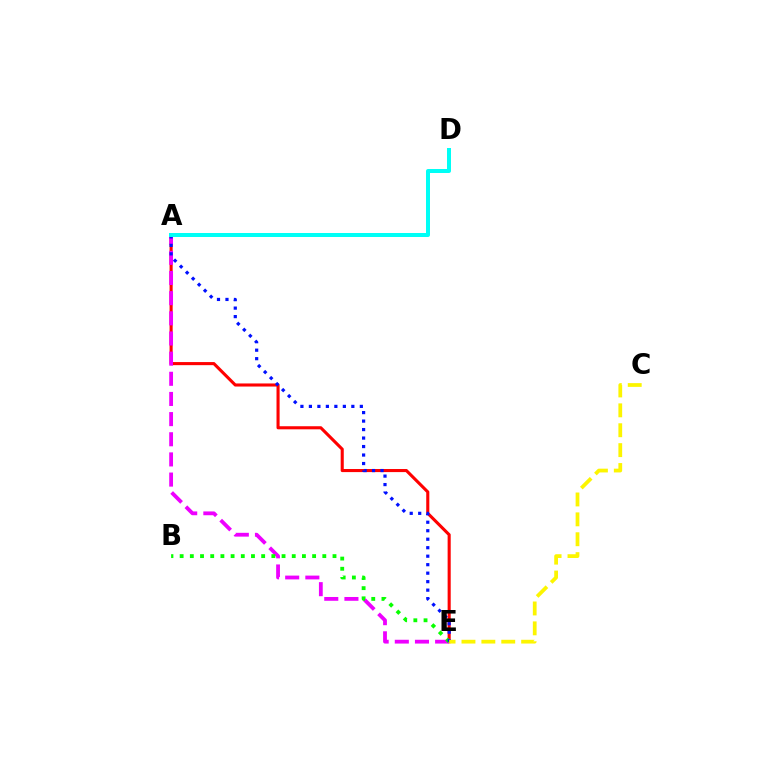{('A', 'E'): [{'color': '#ff0000', 'line_style': 'solid', 'thickness': 2.22}, {'color': '#ee00ff', 'line_style': 'dashed', 'thickness': 2.74}, {'color': '#0010ff', 'line_style': 'dotted', 'thickness': 2.31}], ('B', 'E'): [{'color': '#08ff00', 'line_style': 'dotted', 'thickness': 2.77}], ('C', 'E'): [{'color': '#fcf500', 'line_style': 'dashed', 'thickness': 2.7}], ('A', 'D'): [{'color': '#00fff6', 'line_style': 'solid', 'thickness': 2.88}]}